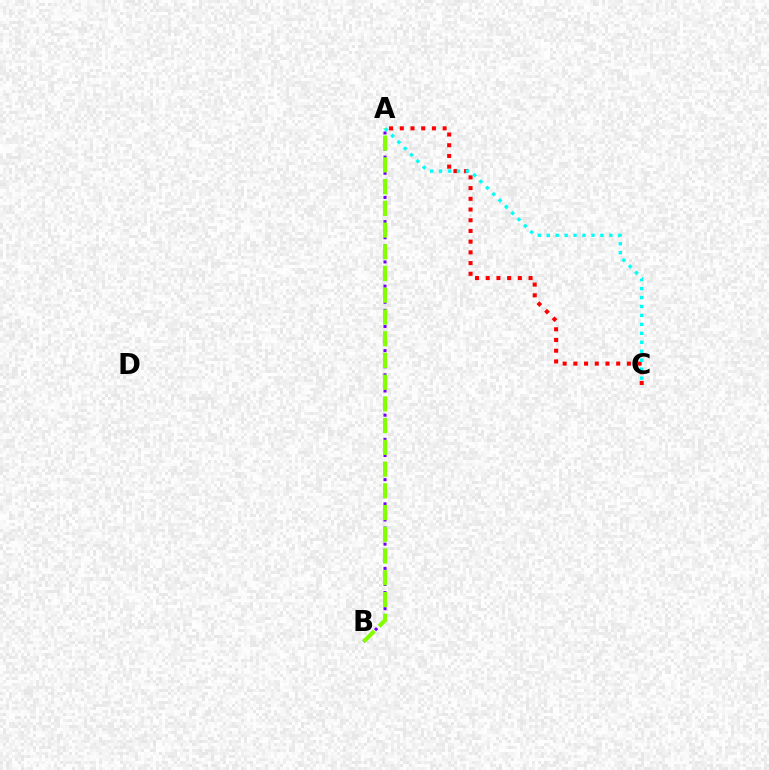{('A', 'B'): [{'color': '#7200ff', 'line_style': 'dotted', 'thickness': 2.19}, {'color': '#84ff00', 'line_style': 'dashed', 'thickness': 2.95}], ('A', 'C'): [{'color': '#ff0000', 'line_style': 'dotted', 'thickness': 2.91}, {'color': '#00fff6', 'line_style': 'dotted', 'thickness': 2.43}]}